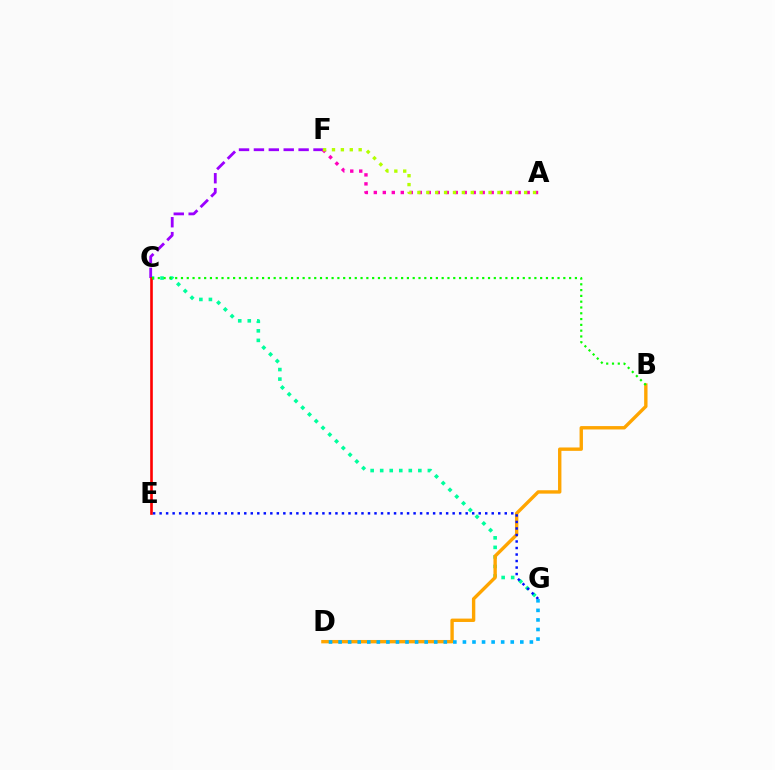{('C', 'G'): [{'color': '#00ff9d', 'line_style': 'dotted', 'thickness': 2.59}], ('C', 'F'): [{'color': '#9b00ff', 'line_style': 'dashed', 'thickness': 2.02}], ('C', 'E'): [{'color': '#ff0000', 'line_style': 'solid', 'thickness': 1.9}], ('B', 'D'): [{'color': '#ffa500', 'line_style': 'solid', 'thickness': 2.43}], ('E', 'G'): [{'color': '#0010ff', 'line_style': 'dotted', 'thickness': 1.77}], ('A', 'F'): [{'color': '#ff00bd', 'line_style': 'dotted', 'thickness': 2.44}, {'color': '#b3ff00', 'line_style': 'dotted', 'thickness': 2.42}], ('B', 'C'): [{'color': '#08ff00', 'line_style': 'dotted', 'thickness': 1.57}], ('D', 'G'): [{'color': '#00b5ff', 'line_style': 'dotted', 'thickness': 2.6}]}